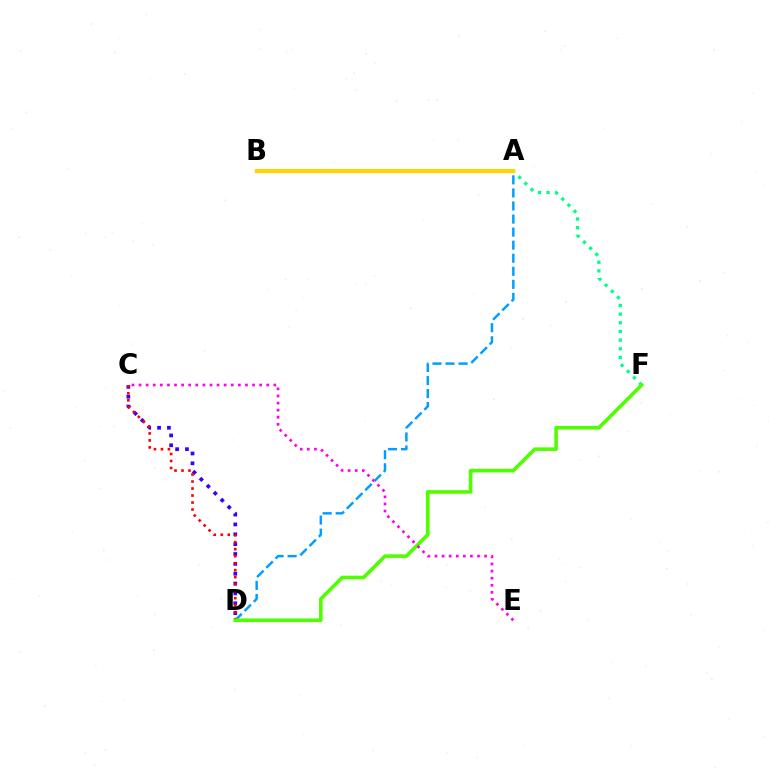{('C', 'D'): [{'color': '#3700ff', 'line_style': 'dotted', 'thickness': 2.68}, {'color': '#ff0000', 'line_style': 'dotted', 'thickness': 1.9}], ('A', 'D'): [{'color': '#009eff', 'line_style': 'dashed', 'thickness': 1.77}], ('A', 'F'): [{'color': '#00ff86', 'line_style': 'dotted', 'thickness': 2.36}], ('D', 'F'): [{'color': '#4fff00', 'line_style': 'solid', 'thickness': 2.6}], ('A', 'B'): [{'color': '#ffd500', 'line_style': 'solid', 'thickness': 2.99}], ('C', 'E'): [{'color': '#ff00ed', 'line_style': 'dotted', 'thickness': 1.93}]}